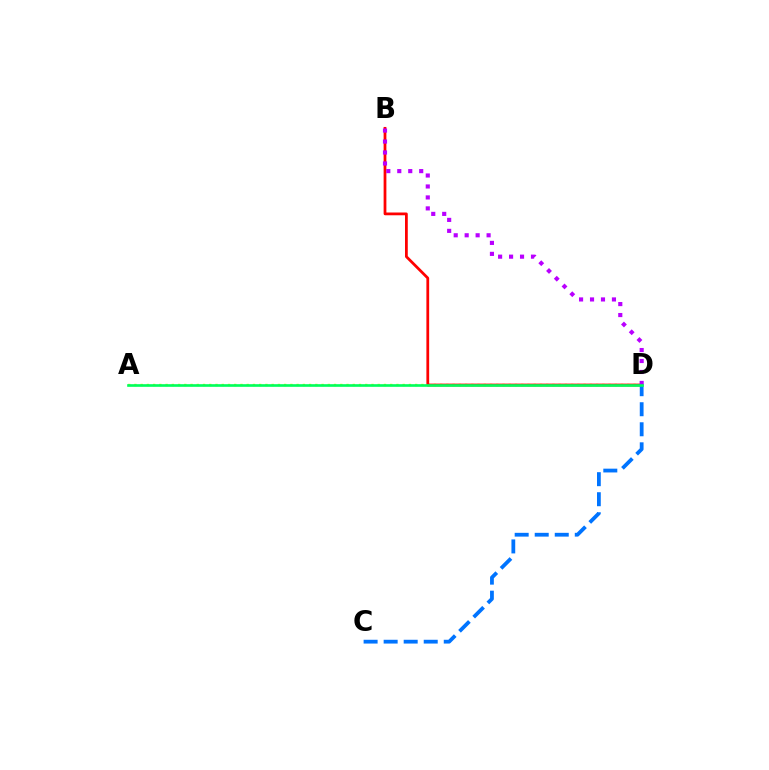{('A', 'D'): [{'color': '#d1ff00', 'line_style': 'dotted', 'thickness': 1.7}, {'color': '#00ff5c', 'line_style': 'solid', 'thickness': 1.91}], ('B', 'D'): [{'color': '#ff0000', 'line_style': 'solid', 'thickness': 1.99}, {'color': '#b900ff', 'line_style': 'dotted', 'thickness': 2.98}], ('C', 'D'): [{'color': '#0074ff', 'line_style': 'dashed', 'thickness': 2.72}]}